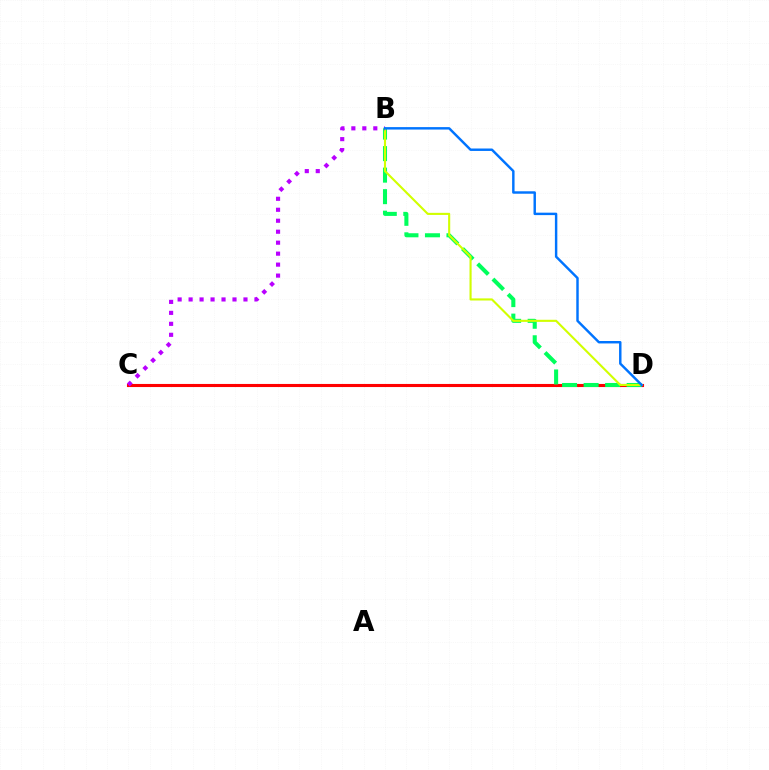{('C', 'D'): [{'color': '#ff0000', 'line_style': 'solid', 'thickness': 2.23}], ('B', 'D'): [{'color': '#00ff5c', 'line_style': 'dashed', 'thickness': 2.92}, {'color': '#d1ff00', 'line_style': 'solid', 'thickness': 1.52}, {'color': '#0074ff', 'line_style': 'solid', 'thickness': 1.76}], ('B', 'C'): [{'color': '#b900ff', 'line_style': 'dotted', 'thickness': 2.98}]}